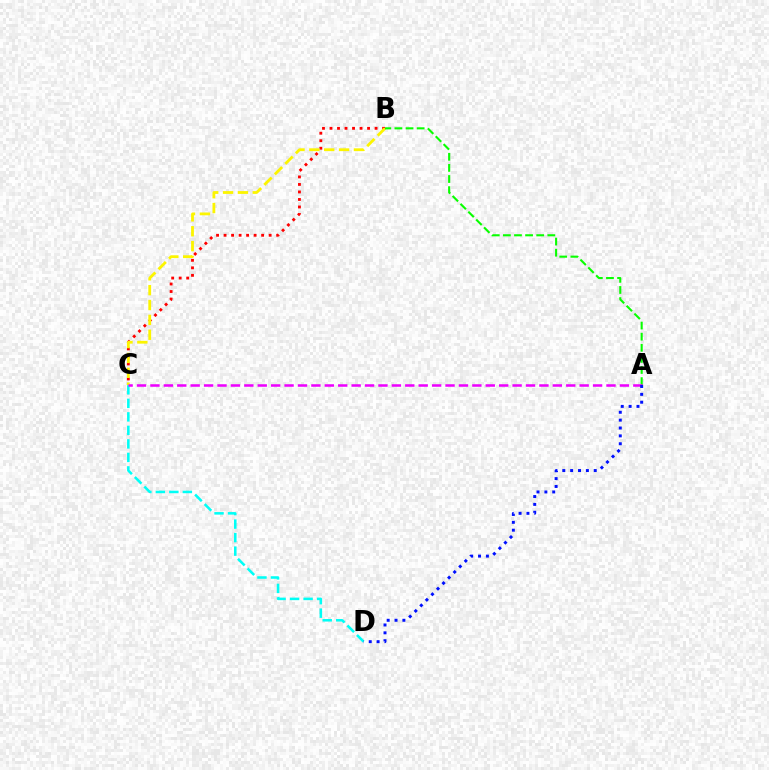{('B', 'C'): [{'color': '#ff0000', 'line_style': 'dotted', 'thickness': 2.04}, {'color': '#fcf500', 'line_style': 'dashed', 'thickness': 2.02}], ('C', 'D'): [{'color': '#00fff6', 'line_style': 'dashed', 'thickness': 1.84}], ('A', 'B'): [{'color': '#08ff00', 'line_style': 'dashed', 'thickness': 1.51}], ('A', 'C'): [{'color': '#ee00ff', 'line_style': 'dashed', 'thickness': 1.82}], ('A', 'D'): [{'color': '#0010ff', 'line_style': 'dotted', 'thickness': 2.14}]}